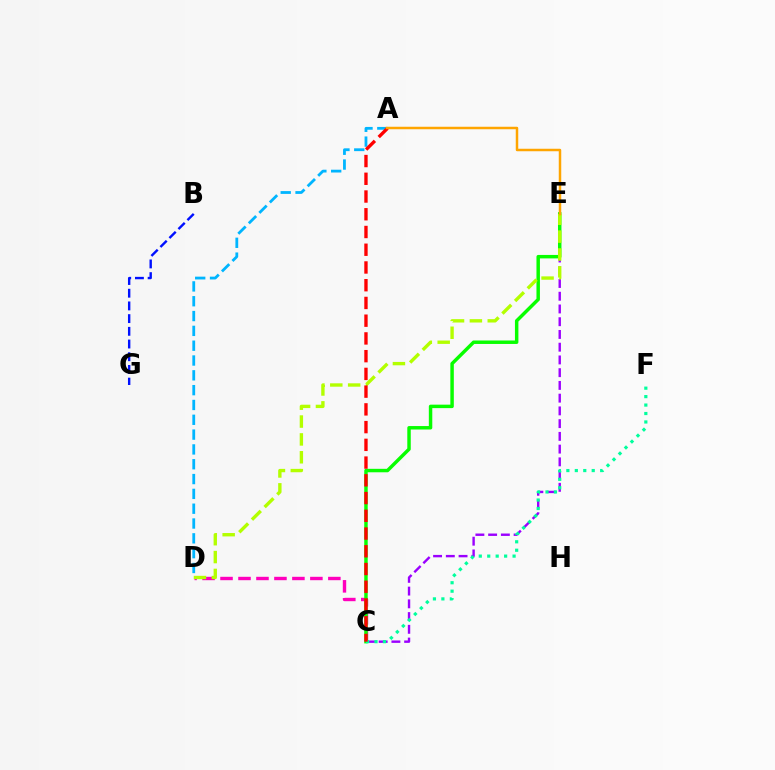{('C', 'D'): [{'color': '#ff00bd', 'line_style': 'dashed', 'thickness': 2.44}], ('C', 'E'): [{'color': '#9b00ff', 'line_style': 'dashed', 'thickness': 1.73}, {'color': '#08ff00', 'line_style': 'solid', 'thickness': 2.49}], ('C', 'F'): [{'color': '#00ff9d', 'line_style': 'dotted', 'thickness': 2.3}], ('D', 'E'): [{'color': '#b3ff00', 'line_style': 'dashed', 'thickness': 2.43}], ('A', 'D'): [{'color': '#00b5ff', 'line_style': 'dashed', 'thickness': 2.01}], ('A', 'C'): [{'color': '#ff0000', 'line_style': 'dashed', 'thickness': 2.41}], ('A', 'E'): [{'color': '#ffa500', 'line_style': 'solid', 'thickness': 1.8}], ('B', 'G'): [{'color': '#0010ff', 'line_style': 'dashed', 'thickness': 1.73}]}